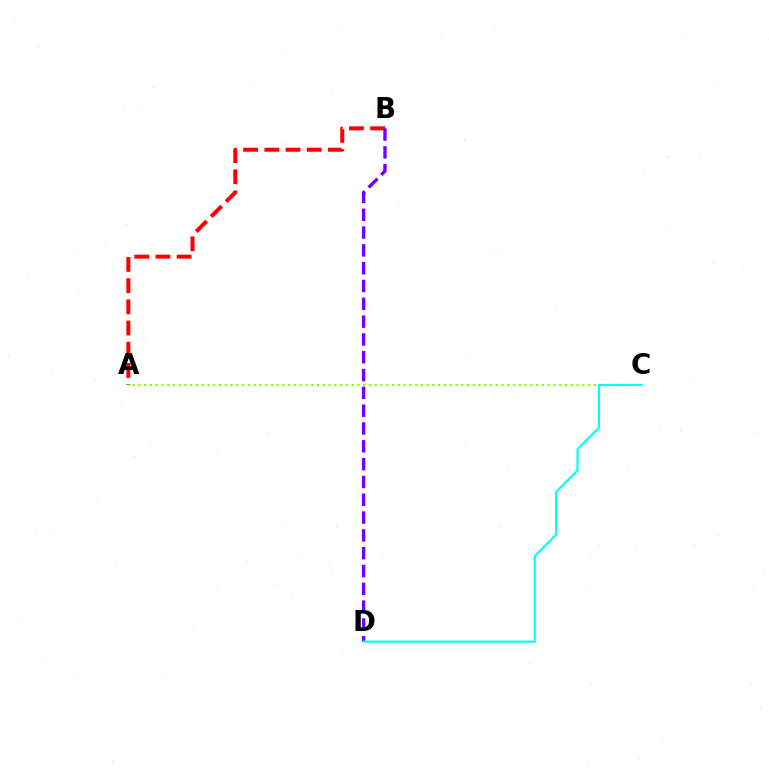{('A', 'B'): [{'color': '#ff0000', 'line_style': 'dashed', 'thickness': 2.88}], ('A', 'C'): [{'color': '#84ff00', 'line_style': 'dotted', 'thickness': 1.57}], ('B', 'D'): [{'color': '#7200ff', 'line_style': 'dashed', 'thickness': 2.42}], ('C', 'D'): [{'color': '#00fff6', 'line_style': 'solid', 'thickness': 1.54}]}